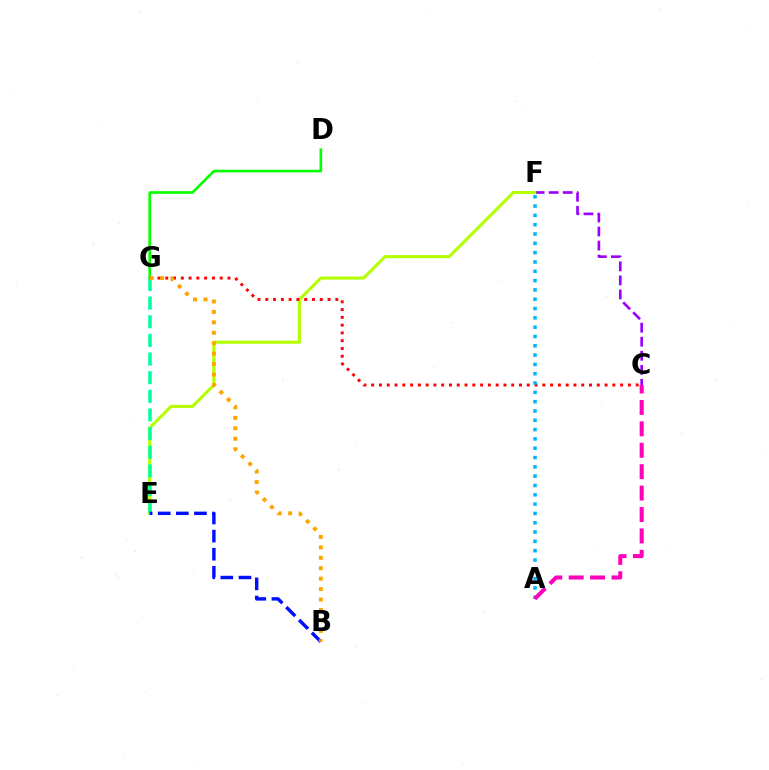{('D', 'G'): [{'color': '#08ff00', 'line_style': 'solid', 'thickness': 1.92}], ('C', 'F'): [{'color': '#9b00ff', 'line_style': 'dashed', 'thickness': 1.91}], ('E', 'F'): [{'color': '#b3ff00', 'line_style': 'solid', 'thickness': 2.2}], ('E', 'G'): [{'color': '#00ff9d', 'line_style': 'dashed', 'thickness': 2.53}], ('C', 'G'): [{'color': '#ff0000', 'line_style': 'dotted', 'thickness': 2.11}], ('B', 'E'): [{'color': '#0010ff', 'line_style': 'dashed', 'thickness': 2.46}], ('B', 'G'): [{'color': '#ffa500', 'line_style': 'dotted', 'thickness': 2.84}], ('A', 'F'): [{'color': '#00b5ff', 'line_style': 'dotted', 'thickness': 2.53}], ('A', 'C'): [{'color': '#ff00bd', 'line_style': 'dashed', 'thickness': 2.91}]}